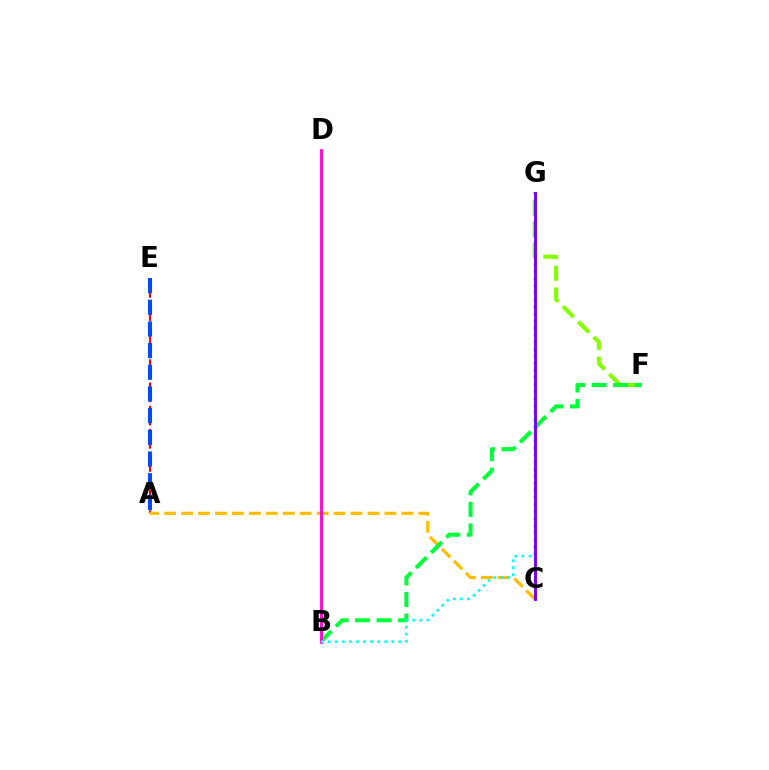{('A', 'E'): [{'color': '#ff0000', 'line_style': 'dashed', 'thickness': 1.58}, {'color': '#004bff', 'line_style': 'dashed', 'thickness': 2.95}], ('F', 'G'): [{'color': '#84ff00', 'line_style': 'dashed', 'thickness': 2.95}], ('A', 'C'): [{'color': '#ffbd00', 'line_style': 'dashed', 'thickness': 2.3}], ('B', 'F'): [{'color': '#00ff39', 'line_style': 'dashed', 'thickness': 2.93}], ('B', 'D'): [{'color': '#ff00cf', 'line_style': 'solid', 'thickness': 2.02}], ('B', 'G'): [{'color': '#00fff6', 'line_style': 'dotted', 'thickness': 1.92}], ('C', 'G'): [{'color': '#7200ff', 'line_style': 'solid', 'thickness': 2.09}]}